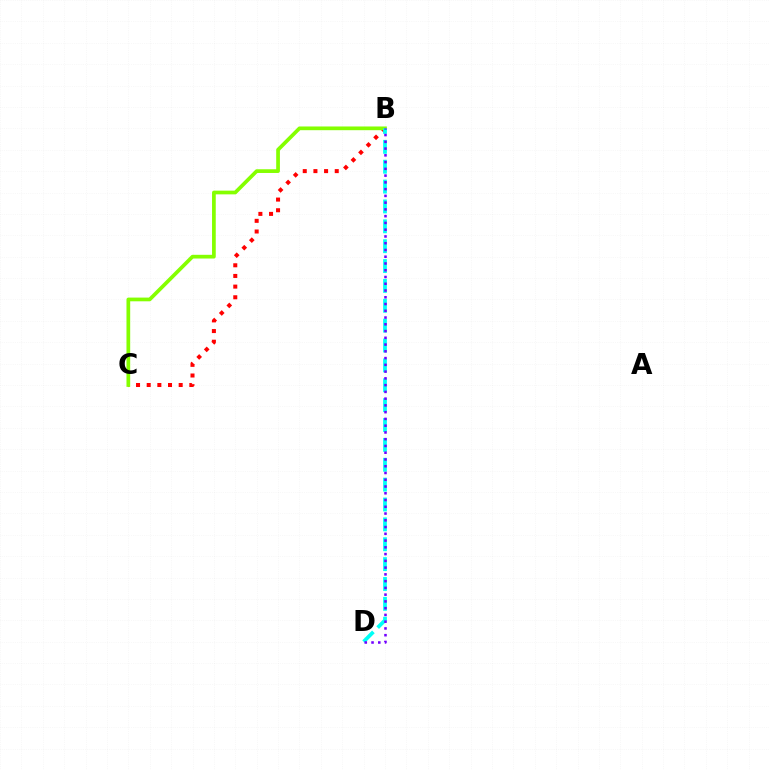{('B', 'C'): [{'color': '#ff0000', 'line_style': 'dotted', 'thickness': 2.9}, {'color': '#84ff00', 'line_style': 'solid', 'thickness': 2.67}], ('B', 'D'): [{'color': '#00fff6', 'line_style': 'dashed', 'thickness': 2.7}, {'color': '#7200ff', 'line_style': 'dotted', 'thickness': 1.84}]}